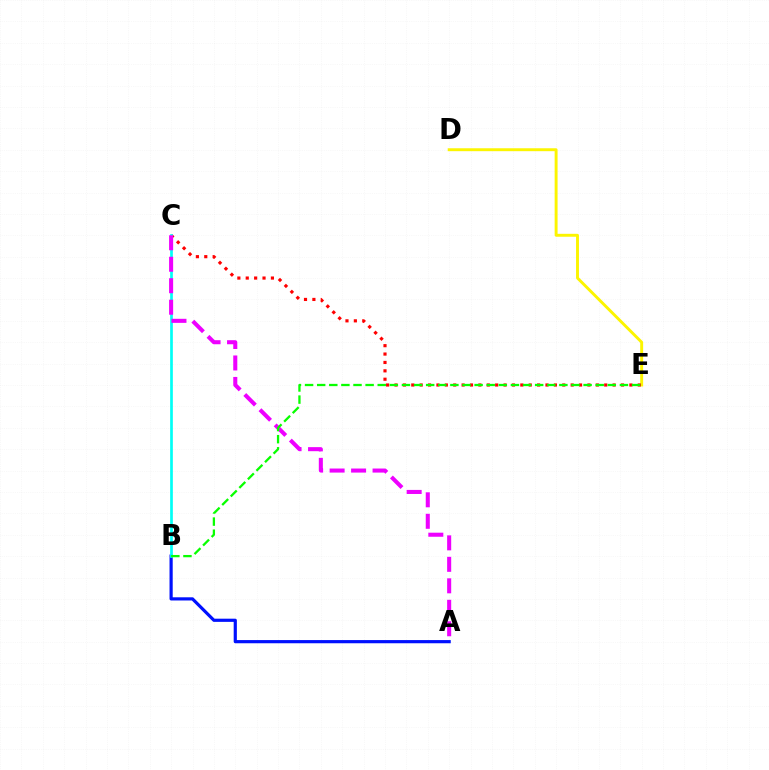{('A', 'B'): [{'color': '#0010ff', 'line_style': 'solid', 'thickness': 2.29}], ('D', 'E'): [{'color': '#fcf500', 'line_style': 'solid', 'thickness': 2.1}], ('C', 'E'): [{'color': '#ff0000', 'line_style': 'dotted', 'thickness': 2.28}], ('B', 'C'): [{'color': '#00fff6', 'line_style': 'solid', 'thickness': 1.94}], ('A', 'C'): [{'color': '#ee00ff', 'line_style': 'dashed', 'thickness': 2.92}], ('B', 'E'): [{'color': '#08ff00', 'line_style': 'dashed', 'thickness': 1.65}]}